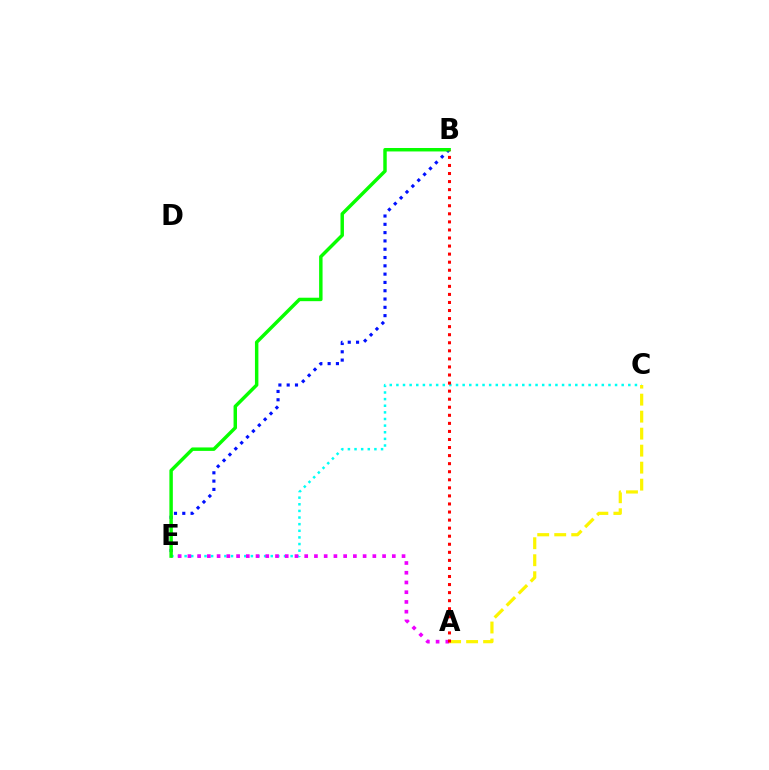{('C', 'E'): [{'color': '#00fff6', 'line_style': 'dotted', 'thickness': 1.8}], ('A', 'E'): [{'color': '#ee00ff', 'line_style': 'dotted', 'thickness': 2.64}], ('B', 'E'): [{'color': '#0010ff', 'line_style': 'dotted', 'thickness': 2.26}, {'color': '#08ff00', 'line_style': 'solid', 'thickness': 2.48}], ('A', 'C'): [{'color': '#fcf500', 'line_style': 'dashed', 'thickness': 2.31}], ('A', 'B'): [{'color': '#ff0000', 'line_style': 'dotted', 'thickness': 2.19}]}